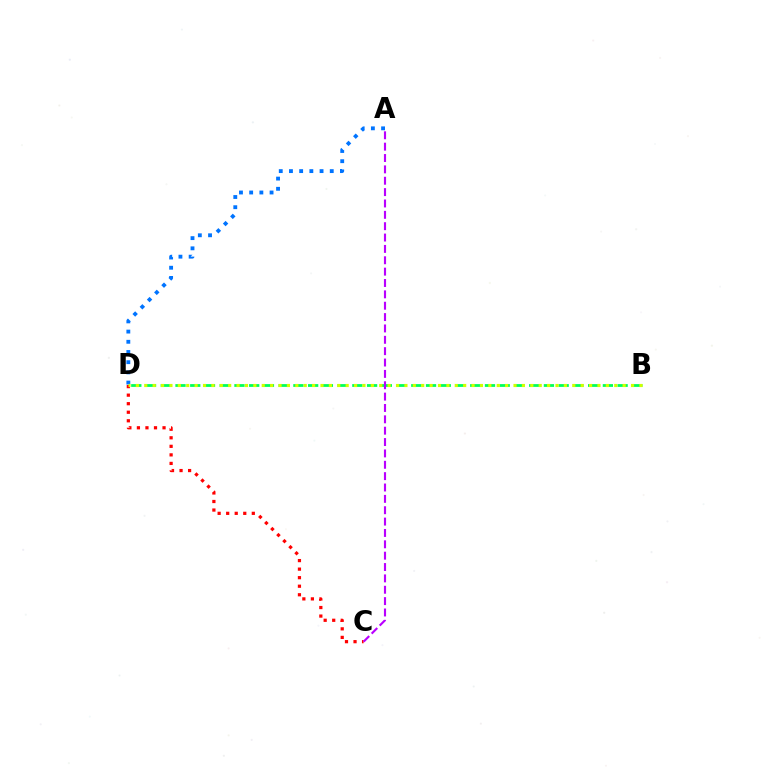{('A', 'D'): [{'color': '#0074ff', 'line_style': 'dotted', 'thickness': 2.77}], ('C', 'D'): [{'color': '#ff0000', 'line_style': 'dotted', 'thickness': 2.32}], ('B', 'D'): [{'color': '#00ff5c', 'line_style': 'dashed', 'thickness': 2.0}, {'color': '#d1ff00', 'line_style': 'dotted', 'thickness': 2.28}], ('A', 'C'): [{'color': '#b900ff', 'line_style': 'dashed', 'thickness': 1.54}]}